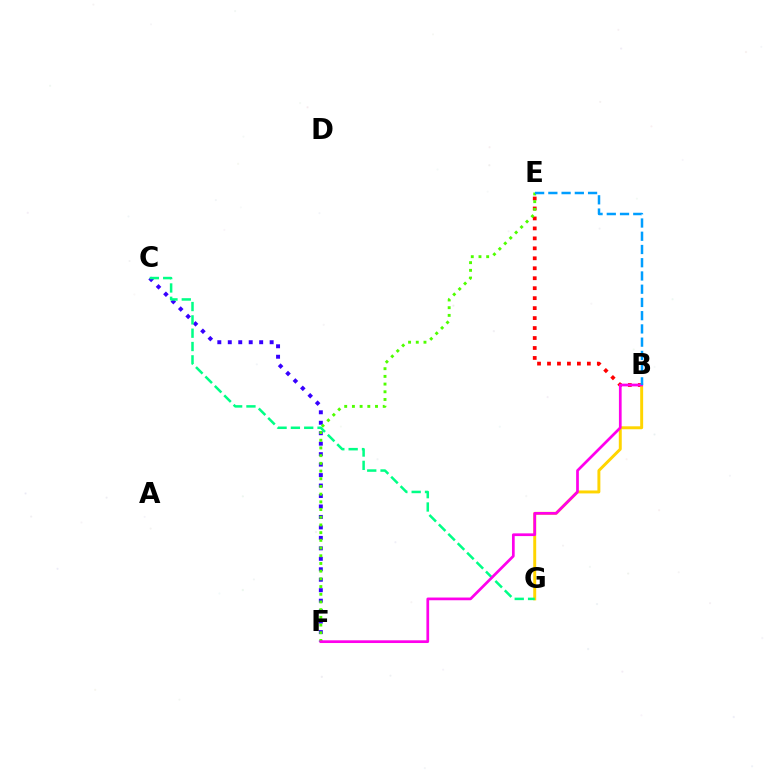{('C', 'F'): [{'color': '#3700ff', 'line_style': 'dotted', 'thickness': 2.84}], ('B', 'E'): [{'color': '#ff0000', 'line_style': 'dotted', 'thickness': 2.71}, {'color': '#009eff', 'line_style': 'dashed', 'thickness': 1.8}], ('B', 'G'): [{'color': '#ffd500', 'line_style': 'solid', 'thickness': 2.12}], ('E', 'F'): [{'color': '#4fff00', 'line_style': 'dotted', 'thickness': 2.09}], ('C', 'G'): [{'color': '#00ff86', 'line_style': 'dashed', 'thickness': 1.81}], ('B', 'F'): [{'color': '#ff00ed', 'line_style': 'solid', 'thickness': 1.96}]}